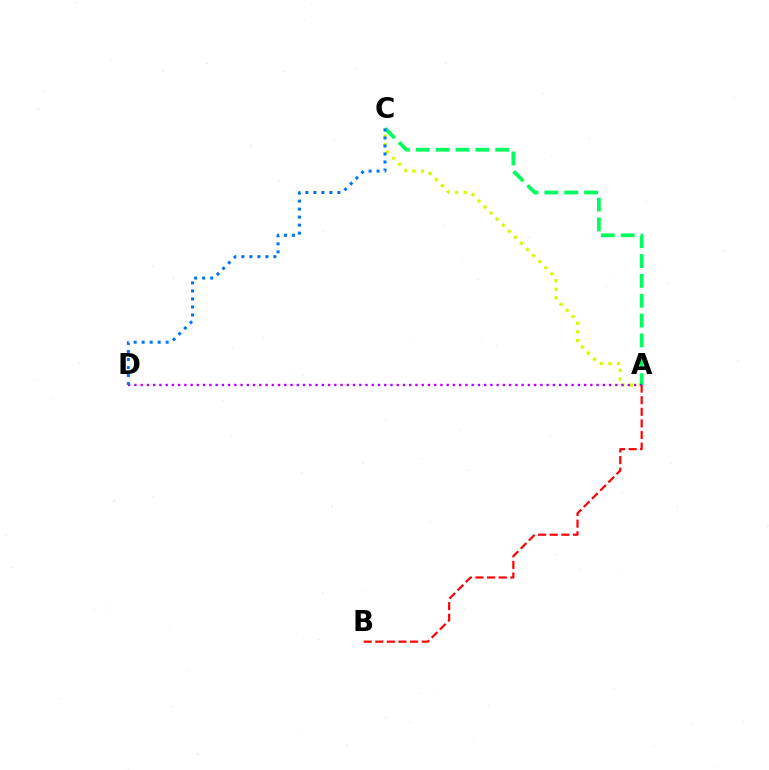{('A', 'C'): [{'color': '#d1ff00', 'line_style': 'dotted', 'thickness': 2.33}, {'color': '#00ff5c', 'line_style': 'dashed', 'thickness': 2.7}], ('A', 'B'): [{'color': '#ff0000', 'line_style': 'dashed', 'thickness': 1.58}], ('A', 'D'): [{'color': '#b900ff', 'line_style': 'dotted', 'thickness': 1.7}], ('C', 'D'): [{'color': '#0074ff', 'line_style': 'dotted', 'thickness': 2.18}]}